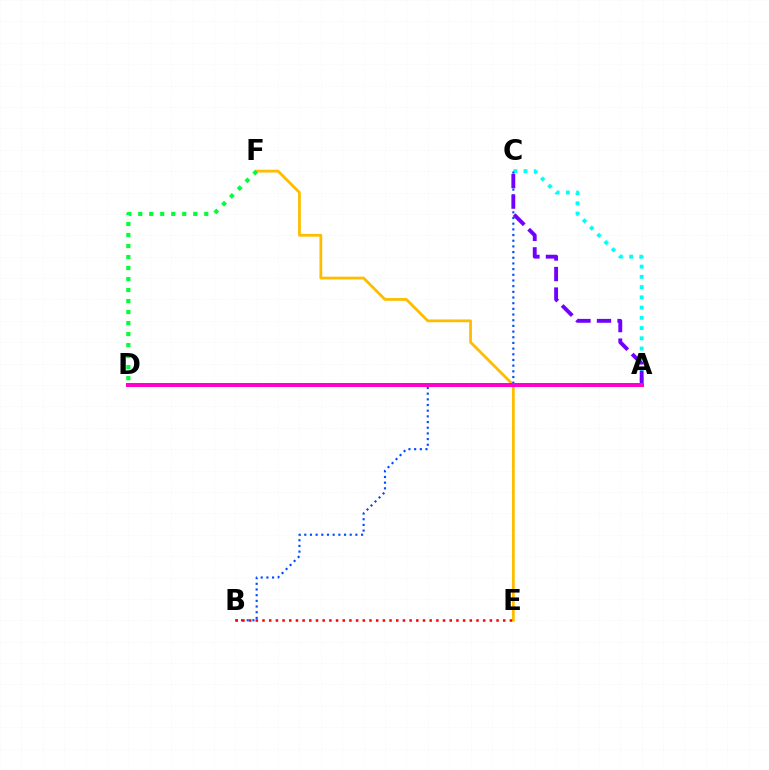{('A', 'C'): [{'color': '#00fff6', 'line_style': 'dotted', 'thickness': 2.78}, {'color': '#7200ff', 'line_style': 'dashed', 'thickness': 2.79}], ('E', 'F'): [{'color': '#ffbd00', 'line_style': 'solid', 'thickness': 2.0}], ('B', 'C'): [{'color': '#004bff', 'line_style': 'dotted', 'thickness': 1.54}], ('B', 'E'): [{'color': '#ff0000', 'line_style': 'dotted', 'thickness': 1.82}], ('A', 'D'): [{'color': '#84ff00', 'line_style': 'solid', 'thickness': 2.0}, {'color': '#ff00cf', 'line_style': 'solid', 'thickness': 2.89}], ('D', 'F'): [{'color': '#00ff39', 'line_style': 'dotted', 'thickness': 2.99}]}